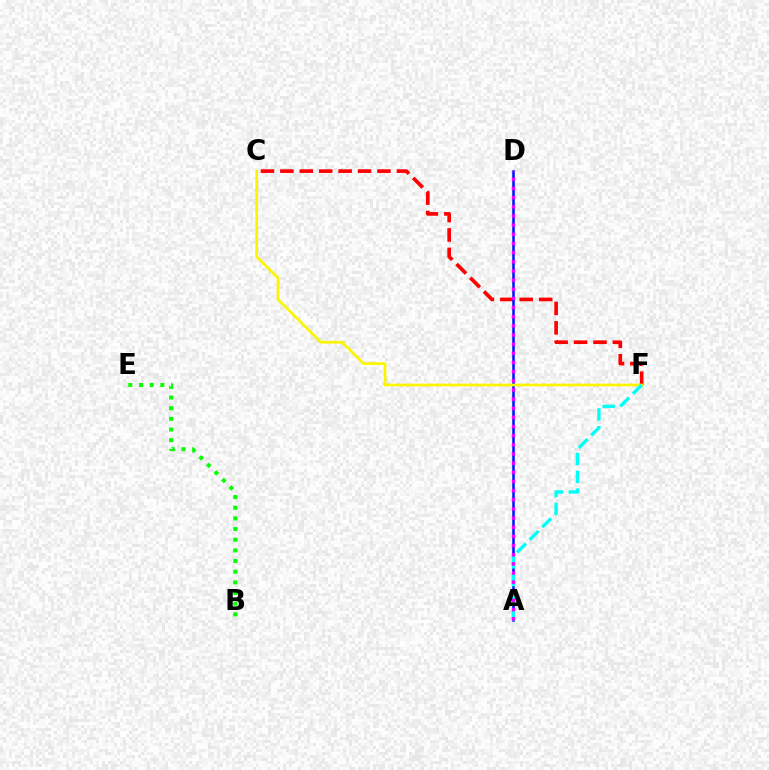{('C', 'F'): [{'color': '#ff0000', 'line_style': 'dashed', 'thickness': 2.64}, {'color': '#fcf500', 'line_style': 'solid', 'thickness': 1.96}], ('A', 'D'): [{'color': '#0010ff', 'line_style': 'solid', 'thickness': 1.81}, {'color': '#ee00ff', 'line_style': 'dotted', 'thickness': 2.49}], ('B', 'E'): [{'color': '#08ff00', 'line_style': 'dotted', 'thickness': 2.9}], ('A', 'F'): [{'color': '#00fff6', 'line_style': 'dashed', 'thickness': 2.42}]}